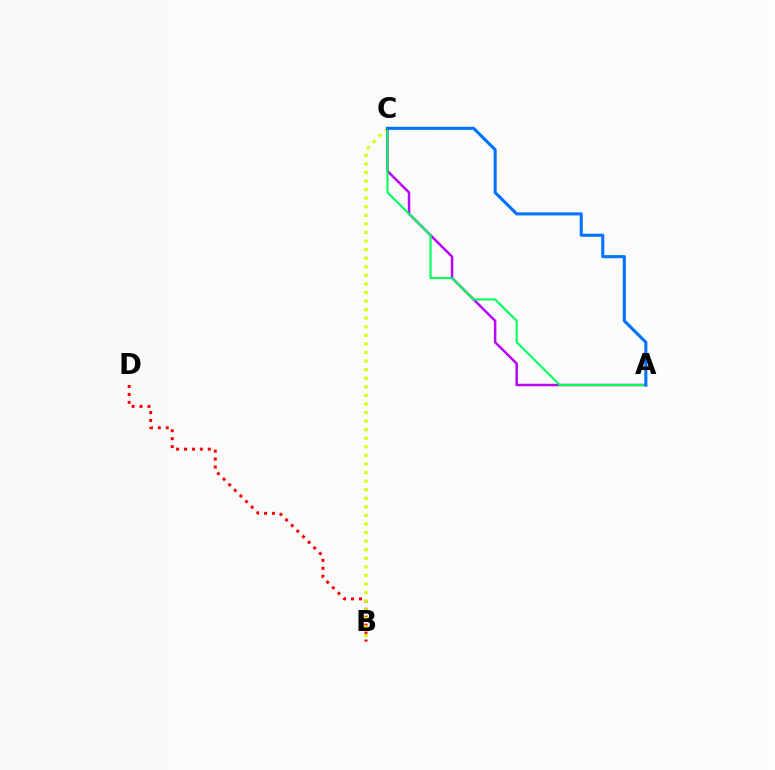{('B', 'D'): [{'color': '#ff0000', 'line_style': 'dotted', 'thickness': 2.16}], ('B', 'C'): [{'color': '#d1ff00', 'line_style': 'dotted', 'thickness': 2.33}], ('A', 'C'): [{'color': '#b900ff', 'line_style': 'solid', 'thickness': 1.77}, {'color': '#00ff5c', 'line_style': 'solid', 'thickness': 1.51}, {'color': '#0074ff', 'line_style': 'solid', 'thickness': 2.23}]}